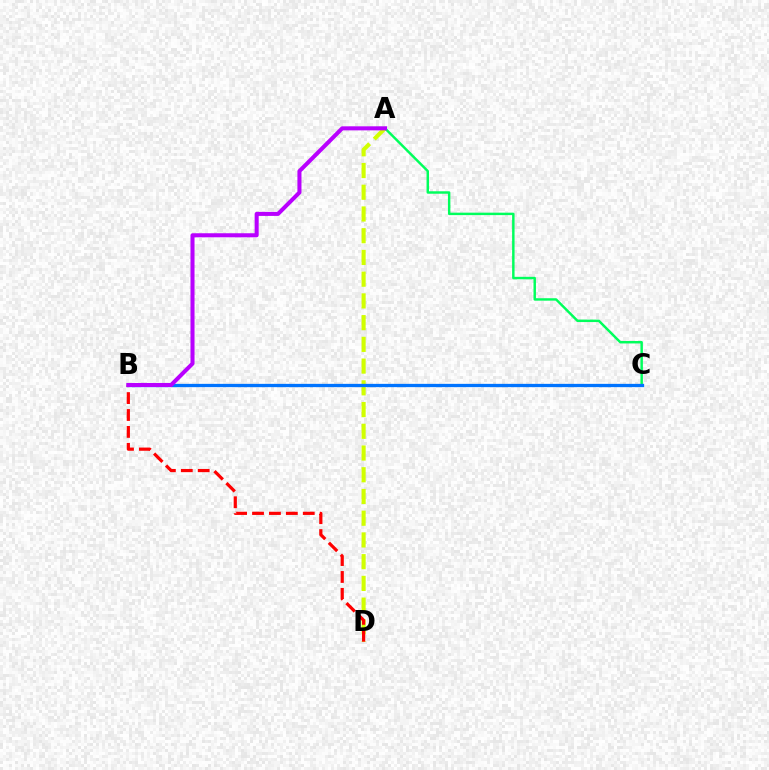{('A', 'D'): [{'color': '#d1ff00', 'line_style': 'dashed', 'thickness': 2.95}], ('B', 'D'): [{'color': '#ff0000', 'line_style': 'dashed', 'thickness': 2.3}], ('A', 'C'): [{'color': '#00ff5c', 'line_style': 'solid', 'thickness': 1.76}], ('B', 'C'): [{'color': '#0074ff', 'line_style': 'solid', 'thickness': 2.37}], ('A', 'B'): [{'color': '#b900ff', 'line_style': 'solid', 'thickness': 2.92}]}